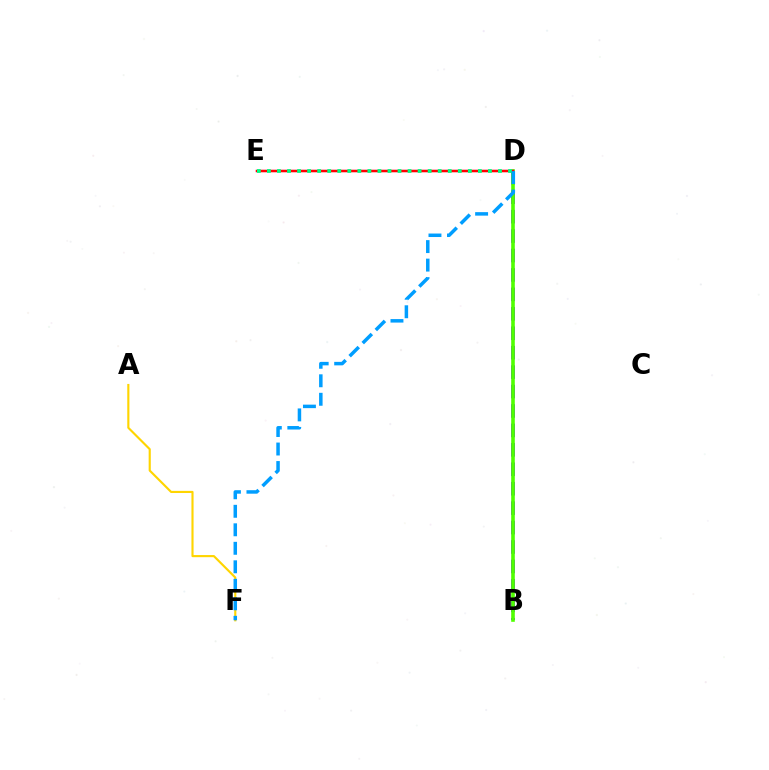{('B', 'D'): [{'color': '#3700ff', 'line_style': 'dashed', 'thickness': 2.64}, {'color': '#4fff00', 'line_style': 'solid', 'thickness': 2.59}], ('D', 'E'): [{'color': '#ff00ed', 'line_style': 'solid', 'thickness': 1.52}, {'color': '#ff0000', 'line_style': 'solid', 'thickness': 1.8}, {'color': '#00ff86', 'line_style': 'dotted', 'thickness': 2.73}], ('A', 'F'): [{'color': '#ffd500', 'line_style': 'solid', 'thickness': 1.54}], ('D', 'F'): [{'color': '#009eff', 'line_style': 'dashed', 'thickness': 2.51}]}